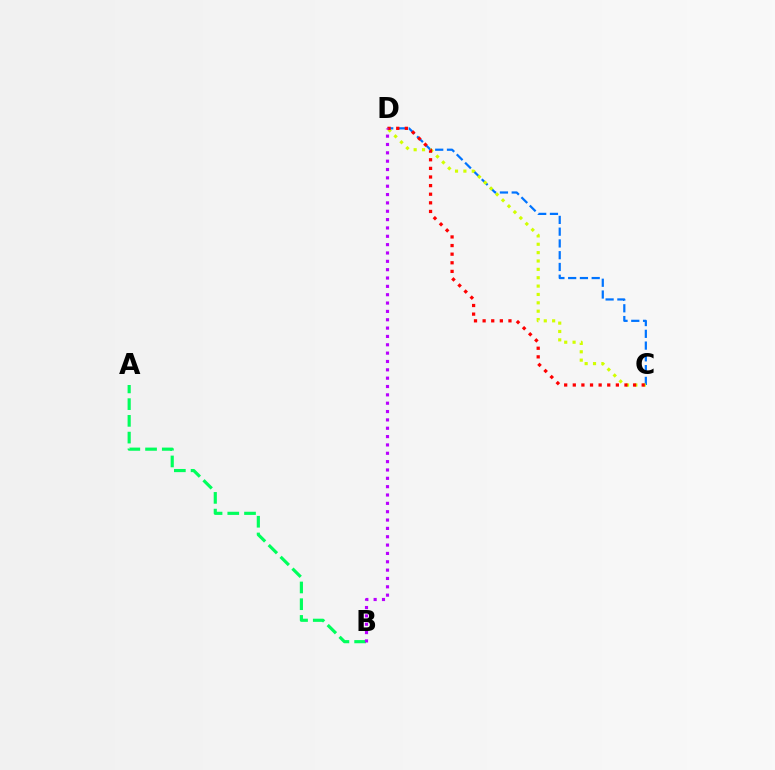{('A', 'B'): [{'color': '#00ff5c', 'line_style': 'dashed', 'thickness': 2.27}], ('C', 'D'): [{'color': '#0074ff', 'line_style': 'dashed', 'thickness': 1.6}, {'color': '#d1ff00', 'line_style': 'dotted', 'thickness': 2.27}, {'color': '#ff0000', 'line_style': 'dotted', 'thickness': 2.34}], ('B', 'D'): [{'color': '#b900ff', 'line_style': 'dotted', 'thickness': 2.27}]}